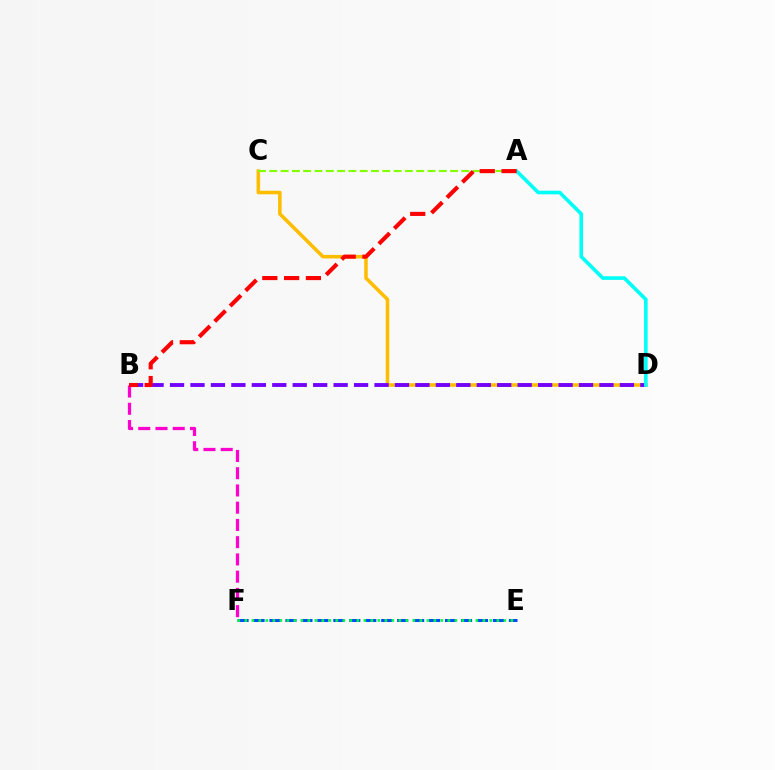{('C', 'D'): [{'color': '#ffbd00', 'line_style': 'solid', 'thickness': 2.56}], ('A', 'C'): [{'color': '#84ff00', 'line_style': 'dashed', 'thickness': 1.54}], ('B', 'F'): [{'color': '#ff00cf', 'line_style': 'dashed', 'thickness': 2.34}], ('B', 'D'): [{'color': '#7200ff', 'line_style': 'dashed', 'thickness': 2.78}], ('A', 'D'): [{'color': '#00fff6', 'line_style': 'solid', 'thickness': 2.6}], ('A', 'B'): [{'color': '#ff0000', 'line_style': 'dashed', 'thickness': 2.96}], ('E', 'F'): [{'color': '#004bff', 'line_style': 'dashed', 'thickness': 2.17}, {'color': '#00ff39', 'line_style': 'dotted', 'thickness': 1.9}]}